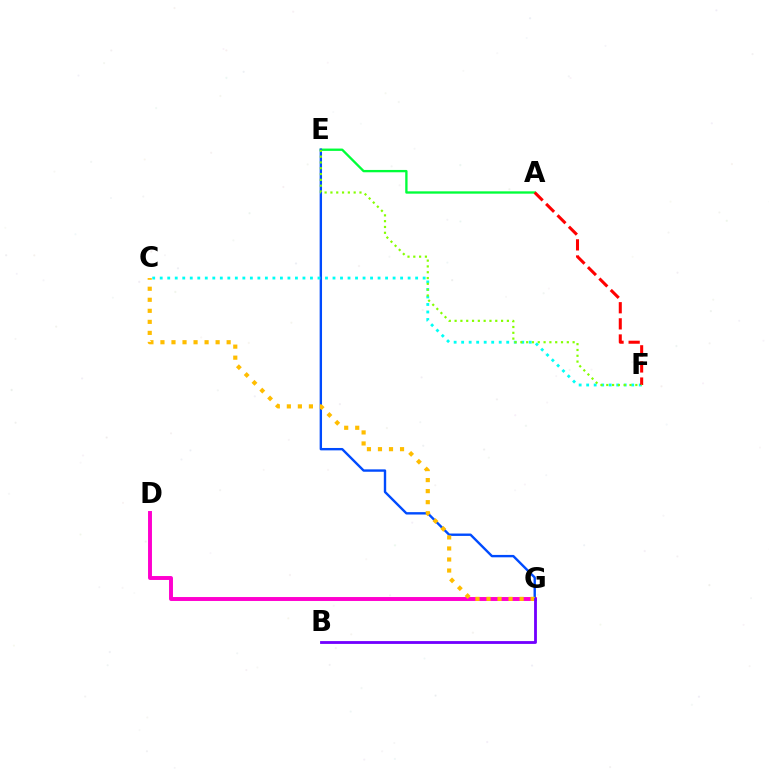{('A', 'E'): [{'color': '#00ff39', 'line_style': 'solid', 'thickness': 1.68}], ('D', 'G'): [{'color': '#ff00cf', 'line_style': 'solid', 'thickness': 2.83}], ('E', 'G'): [{'color': '#004bff', 'line_style': 'solid', 'thickness': 1.72}], ('C', 'F'): [{'color': '#00fff6', 'line_style': 'dotted', 'thickness': 2.04}], ('A', 'F'): [{'color': '#ff0000', 'line_style': 'dashed', 'thickness': 2.19}], ('E', 'F'): [{'color': '#84ff00', 'line_style': 'dotted', 'thickness': 1.58}], ('C', 'G'): [{'color': '#ffbd00', 'line_style': 'dotted', 'thickness': 3.0}], ('B', 'G'): [{'color': '#7200ff', 'line_style': 'solid', 'thickness': 2.03}]}